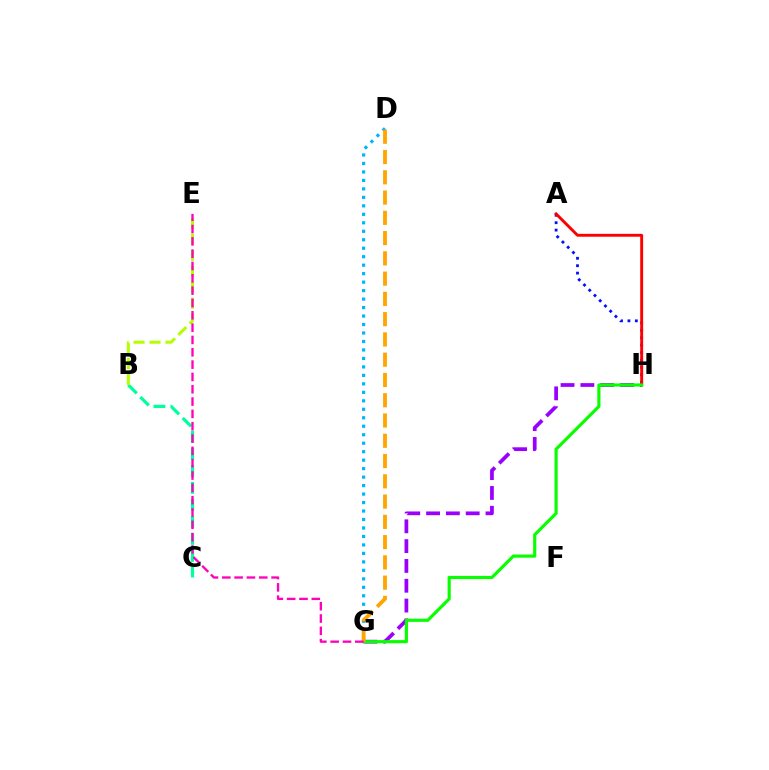{('G', 'H'): [{'color': '#9b00ff', 'line_style': 'dashed', 'thickness': 2.69}, {'color': '#08ff00', 'line_style': 'solid', 'thickness': 2.27}], ('B', 'C'): [{'color': '#00ff9d', 'line_style': 'dashed', 'thickness': 2.31}], ('A', 'H'): [{'color': '#0010ff', 'line_style': 'dotted', 'thickness': 2.01}, {'color': '#ff0000', 'line_style': 'solid', 'thickness': 2.09}], ('D', 'G'): [{'color': '#00b5ff', 'line_style': 'dotted', 'thickness': 2.3}, {'color': '#ffa500', 'line_style': 'dashed', 'thickness': 2.75}], ('B', 'E'): [{'color': '#b3ff00', 'line_style': 'dashed', 'thickness': 2.17}], ('E', 'G'): [{'color': '#ff00bd', 'line_style': 'dashed', 'thickness': 1.67}]}